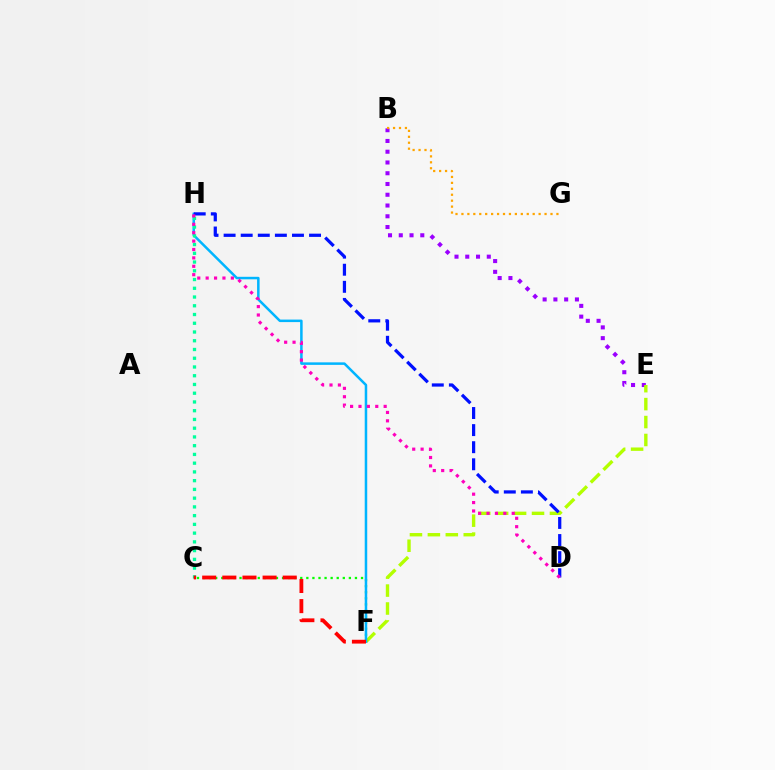{('B', 'E'): [{'color': '#9b00ff', 'line_style': 'dotted', 'thickness': 2.92}], ('E', 'F'): [{'color': '#b3ff00', 'line_style': 'dashed', 'thickness': 2.44}], ('C', 'F'): [{'color': '#08ff00', 'line_style': 'dotted', 'thickness': 1.65}, {'color': '#ff0000', 'line_style': 'dashed', 'thickness': 2.74}], ('F', 'H'): [{'color': '#00b5ff', 'line_style': 'solid', 'thickness': 1.81}], ('C', 'H'): [{'color': '#00ff9d', 'line_style': 'dotted', 'thickness': 2.38}], ('B', 'G'): [{'color': '#ffa500', 'line_style': 'dotted', 'thickness': 1.61}], ('D', 'H'): [{'color': '#0010ff', 'line_style': 'dashed', 'thickness': 2.32}, {'color': '#ff00bd', 'line_style': 'dotted', 'thickness': 2.28}]}